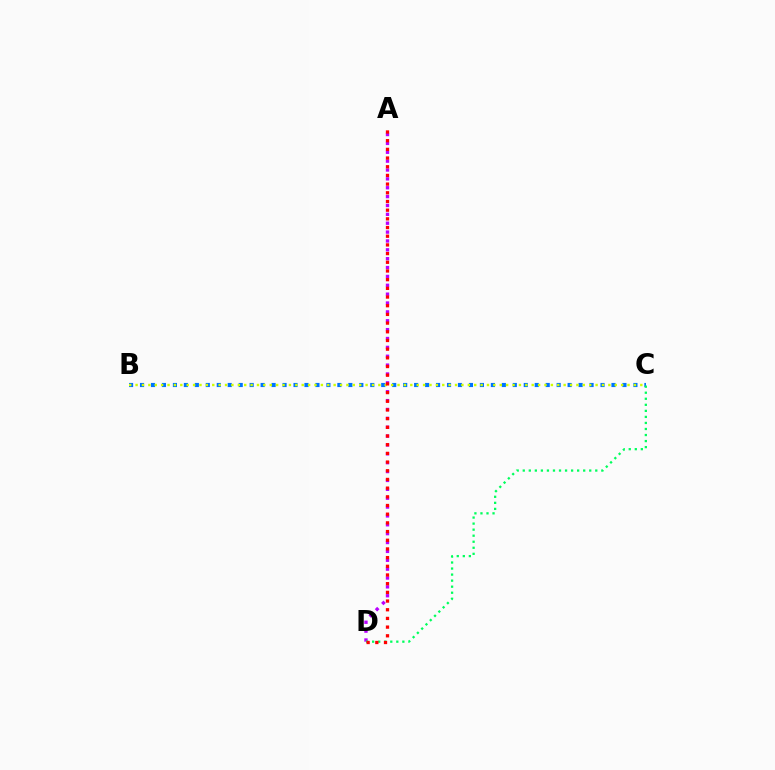{('B', 'C'): [{'color': '#0074ff', 'line_style': 'dotted', 'thickness': 2.98}, {'color': '#d1ff00', 'line_style': 'dotted', 'thickness': 1.74}], ('A', 'D'): [{'color': '#b900ff', 'line_style': 'dotted', 'thickness': 2.41}, {'color': '#ff0000', 'line_style': 'dotted', 'thickness': 2.36}], ('C', 'D'): [{'color': '#00ff5c', 'line_style': 'dotted', 'thickness': 1.64}]}